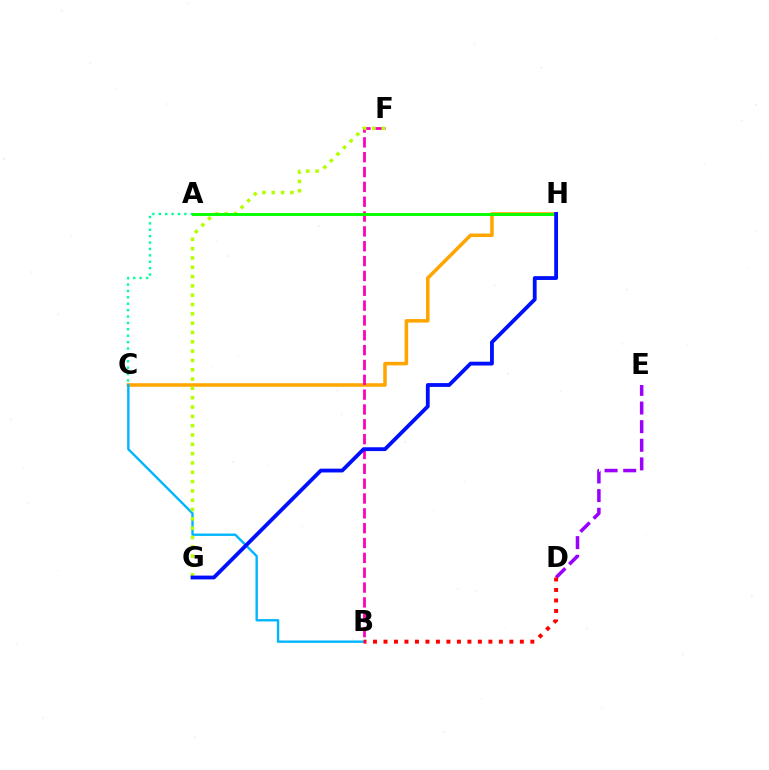{('D', 'E'): [{'color': '#9b00ff', 'line_style': 'dashed', 'thickness': 2.53}], ('C', 'H'): [{'color': '#ffa500', 'line_style': 'solid', 'thickness': 2.54}], ('A', 'C'): [{'color': '#00ff9d', 'line_style': 'dotted', 'thickness': 1.74}], ('B', 'C'): [{'color': '#00b5ff', 'line_style': 'solid', 'thickness': 1.71}], ('B', 'D'): [{'color': '#ff0000', 'line_style': 'dotted', 'thickness': 2.85}], ('B', 'F'): [{'color': '#ff00bd', 'line_style': 'dashed', 'thickness': 2.02}], ('F', 'G'): [{'color': '#b3ff00', 'line_style': 'dotted', 'thickness': 2.53}], ('A', 'H'): [{'color': '#08ff00', 'line_style': 'solid', 'thickness': 2.11}], ('G', 'H'): [{'color': '#0010ff', 'line_style': 'solid', 'thickness': 2.75}]}